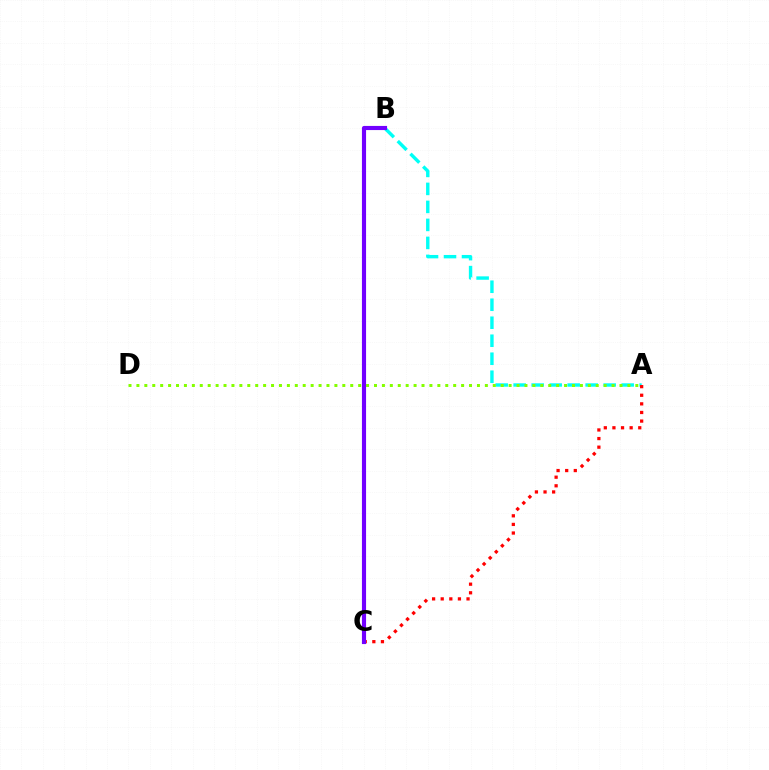{('A', 'B'): [{'color': '#00fff6', 'line_style': 'dashed', 'thickness': 2.45}], ('A', 'D'): [{'color': '#84ff00', 'line_style': 'dotted', 'thickness': 2.15}], ('A', 'C'): [{'color': '#ff0000', 'line_style': 'dotted', 'thickness': 2.34}], ('B', 'C'): [{'color': '#7200ff', 'line_style': 'solid', 'thickness': 2.97}]}